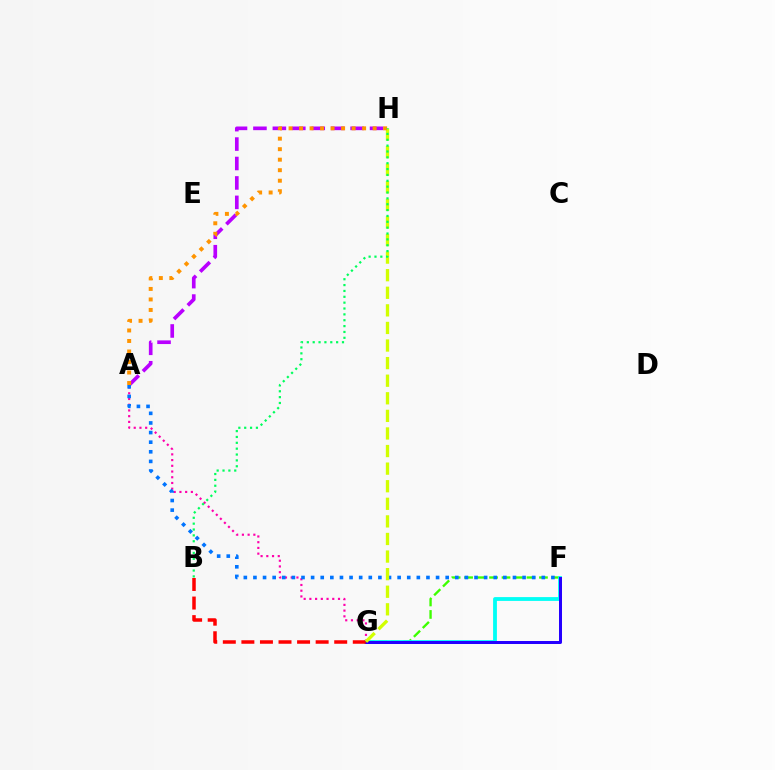{('F', 'G'): [{'color': '#3dff00', 'line_style': 'dashed', 'thickness': 1.7}, {'color': '#00fff6', 'line_style': 'solid', 'thickness': 2.74}, {'color': '#2500ff', 'line_style': 'solid', 'thickness': 2.16}], ('A', 'H'): [{'color': '#b900ff', 'line_style': 'dashed', 'thickness': 2.64}, {'color': '#ff9400', 'line_style': 'dotted', 'thickness': 2.86}], ('A', 'G'): [{'color': '#ff00ac', 'line_style': 'dotted', 'thickness': 1.55}], ('A', 'F'): [{'color': '#0074ff', 'line_style': 'dotted', 'thickness': 2.61}], ('B', 'G'): [{'color': '#ff0000', 'line_style': 'dashed', 'thickness': 2.52}], ('G', 'H'): [{'color': '#d1ff00', 'line_style': 'dashed', 'thickness': 2.39}], ('B', 'H'): [{'color': '#00ff5c', 'line_style': 'dotted', 'thickness': 1.59}]}